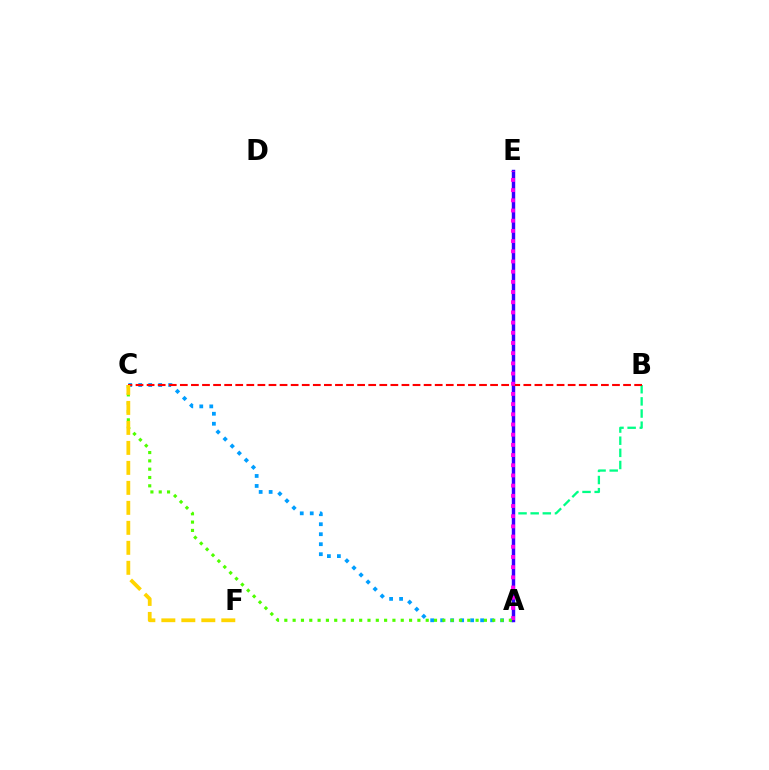{('A', 'B'): [{'color': '#00ff86', 'line_style': 'dashed', 'thickness': 1.65}], ('A', 'C'): [{'color': '#009eff', 'line_style': 'dotted', 'thickness': 2.71}, {'color': '#4fff00', 'line_style': 'dotted', 'thickness': 2.26}], ('A', 'E'): [{'color': '#3700ff', 'line_style': 'solid', 'thickness': 2.47}, {'color': '#ff00ed', 'line_style': 'dotted', 'thickness': 2.77}], ('B', 'C'): [{'color': '#ff0000', 'line_style': 'dashed', 'thickness': 1.51}], ('C', 'F'): [{'color': '#ffd500', 'line_style': 'dashed', 'thickness': 2.72}]}